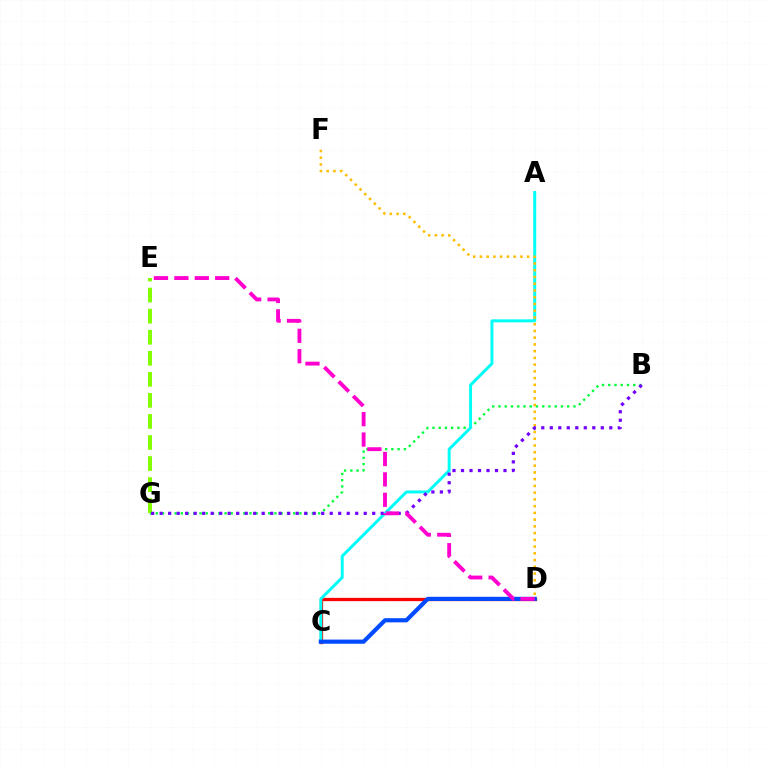{('B', 'G'): [{'color': '#00ff39', 'line_style': 'dotted', 'thickness': 1.7}, {'color': '#7200ff', 'line_style': 'dotted', 'thickness': 2.31}], ('C', 'D'): [{'color': '#ff0000', 'line_style': 'solid', 'thickness': 2.37}, {'color': '#004bff', 'line_style': 'solid', 'thickness': 2.99}], ('A', 'C'): [{'color': '#00fff6', 'line_style': 'solid', 'thickness': 2.13}], ('E', 'G'): [{'color': '#84ff00', 'line_style': 'dashed', 'thickness': 2.86}], ('D', 'F'): [{'color': '#ffbd00', 'line_style': 'dotted', 'thickness': 1.83}], ('D', 'E'): [{'color': '#ff00cf', 'line_style': 'dashed', 'thickness': 2.77}]}